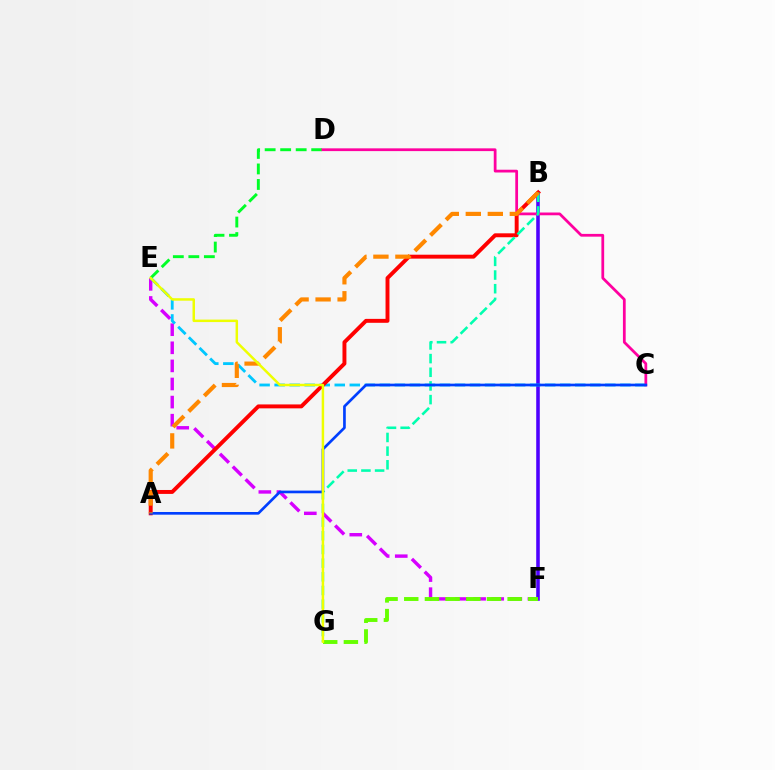{('B', 'F'): [{'color': '#4f00ff', 'line_style': 'solid', 'thickness': 2.57}], ('D', 'E'): [{'color': '#00ff27', 'line_style': 'dashed', 'thickness': 2.11}], ('E', 'F'): [{'color': '#d600ff', 'line_style': 'dashed', 'thickness': 2.46}], ('C', 'E'): [{'color': '#00c7ff', 'line_style': 'dashed', 'thickness': 2.04}], ('C', 'D'): [{'color': '#ff00a0', 'line_style': 'solid', 'thickness': 1.99}], ('A', 'B'): [{'color': '#ff0000', 'line_style': 'solid', 'thickness': 2.83}, {'color': '#ff8800', 'line_style': 'dashed', 'thickness': 2.99}], ('B', 'G'): [{'color': '#00ffaf', 'line_style': 'dashed', 'thickness': 1.86}], ('F', 'G'): [{'color': '#66ff00', 'line_style': 'dashed', 'thickness': 2.81}], ('A', 'C'): [{'color': '#003fff', 'line_style': 'solid', 'thickness': 1.93}], ('E', 'G'): [{'color': '#eeff00', 'line_style': 'solid', 'thickness': 1.78}]}